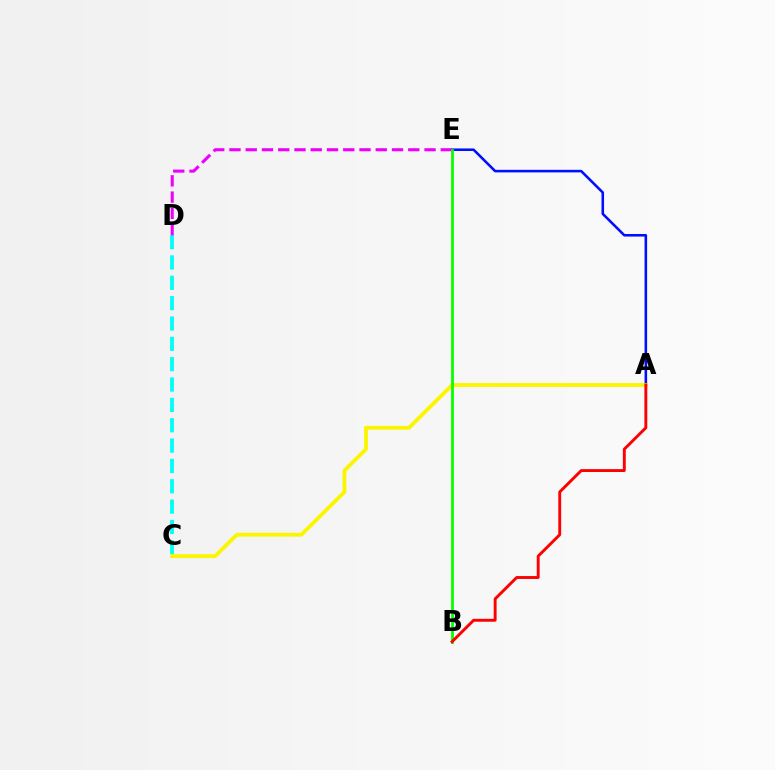{('C', 'D'): [{'color': '#00fff6', 'line_style': 'dashed', 'thickness': 2.76}], ('A', 'E'): [{'color': '#0010ff', 'line_style': 'solid', 'thickness': 1.85}], ('A', 'C'): [{'color': '#fcf500', 'line_style': 'solid', 'thickness': 2.75}], ('D', 'E'): [{'color': '#ee00ff', 'line_style': 'dashed', 'thickness': 2.21}], ('B', 'E'): [{'color': '#08ff00', 'line_style': 'solid', 'thickness': 2.02}], ('A', 'B'): [{'color': '#ff0000', 'line_style': 'solid', 'thickness': 2.09}]}